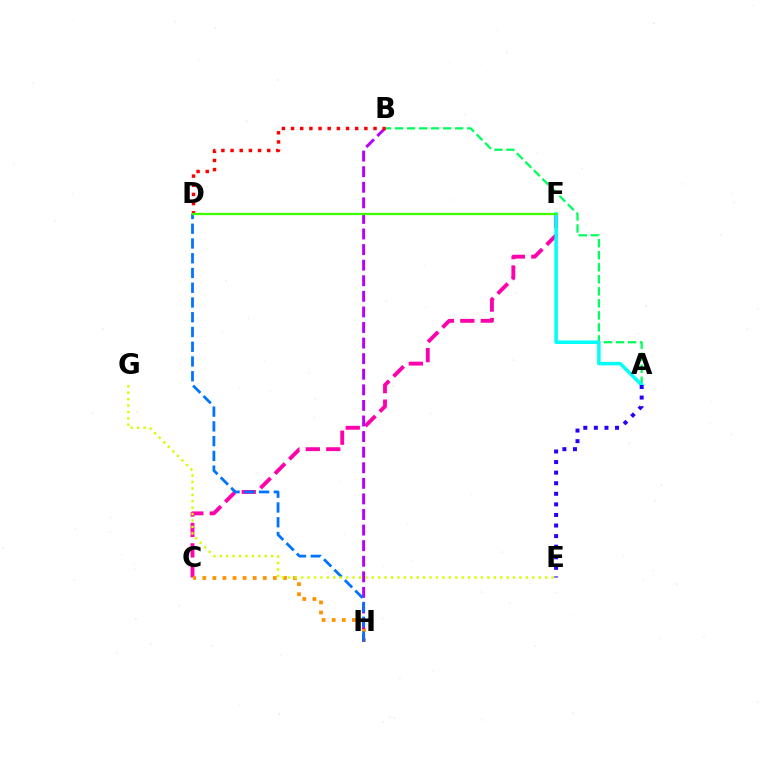{('A', 'B'): [{'color': '#00ff5c', 'line_style': 'dashed', 'thickness': 1.63}], ('C', 'F'): [{'color': '#ff00ac', 'line_style': 'dashed', 'thickness': 2.78}], ('C', 'H'): [{'color': '#ff9400', 'line_style': 'dotted', 'thickness': 2.74}], ('A', 'F'): [{'color': '#00fff6', 'line_style': 'solid', 'thickness': 2.52}], ('B', 'H'): [{'color': '#b900ff', 'line_style': 'dashed', 'thickness': 2.12}], ('B', 'D'): [{'color': '#ff0000', 'line_style': 'dotted', 'thickness': 2.49}], ('D', 'H'): [{'color': '#0074ff', 'line_style': 'dashed', 'thickness': 2.0}], ('D', 'F'): [{'color': '#3dff00', 'line_style': 'solid', 'thickness': 1.63}], ('E', 'G'): [{'color': '#d1ff00', 'line_style': 'dotted', 'thickness': 1.74}], ('A', 'E'): [{'color': '#2500ff', 'line_style': 'dotted', 'thickness': 2.87}]}